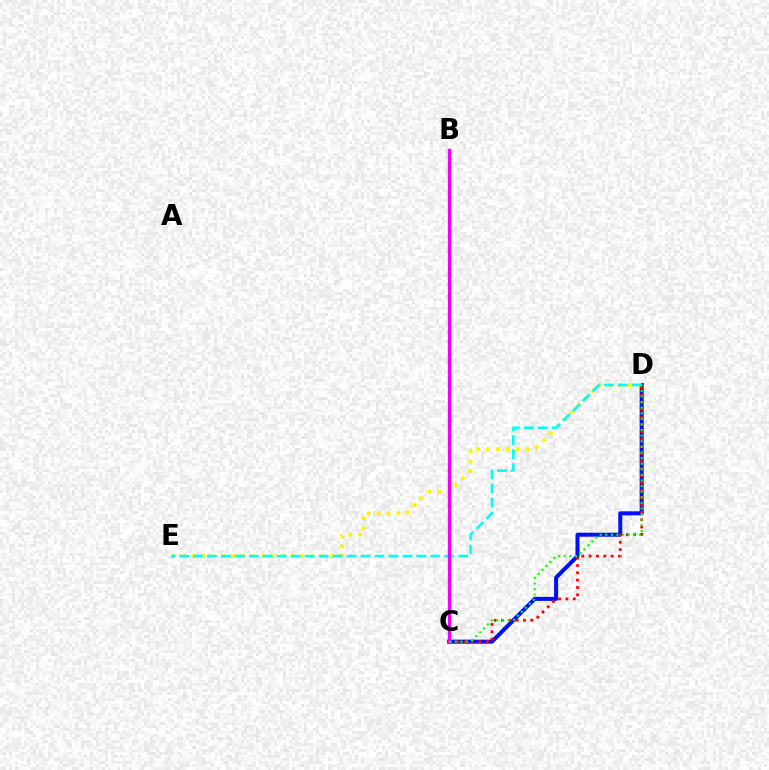{('C', 'D'): [{'color': '#0010ff', 'line_style': 'solid', 'thickness': 2.89}, {'color': '#ff0000', 'line_style': 'dotted', 'thickness': 1.99}, {'color': '#08ff00', 'line_style': 'dotted', 'thickness': 1.52}], ('D', 'E'): [{'color': '#fcf500', 'line_style': 'dotted', 'thickness': 2.69}, {'color': '#00fff6', 'line_style': 'dashed', 'thickness': 1.9}], ('B', 'C'): [{'color': '#ee00ff', 'line_style': 'solid', 'thickness': 2.39}]}